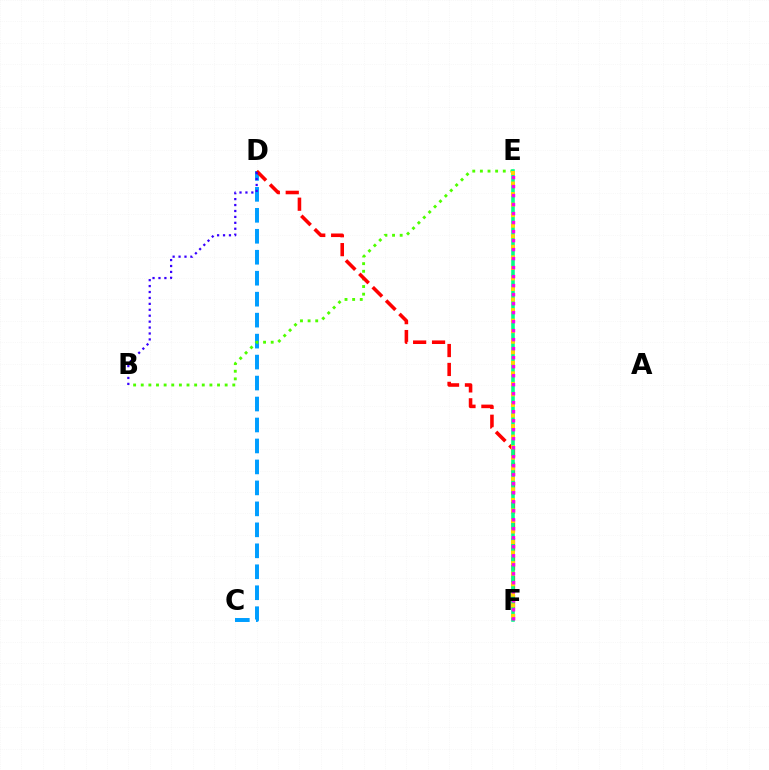{('C', 'D'): [{'color': '#009eff', 'line_style': 'dashed', 'thickness': 2.85}], ('B', 'E'): [{'color': '#4fff00', 'line_style': 'dotted', 'thickness': 2.07}], ('D', 'F'): [{'color': '#ff0000', 'line_style': 'dashed', 'thickness': 2.57}], ('E', 'F'): [{'color': '#00ff86', 'line_style': 'solid', 'thickness': 2.57}, {'color': '#ffd500', 'line_style': 'dotted', 'thickness': 2.87}, {'color': '#ff00ed', 'line_style': 'dotted', 'thickness': 2.45}], ('B', 'D'): [{'color': '#3700ff', 'line_style': 'dotted', 'thickness': 1.61}]}